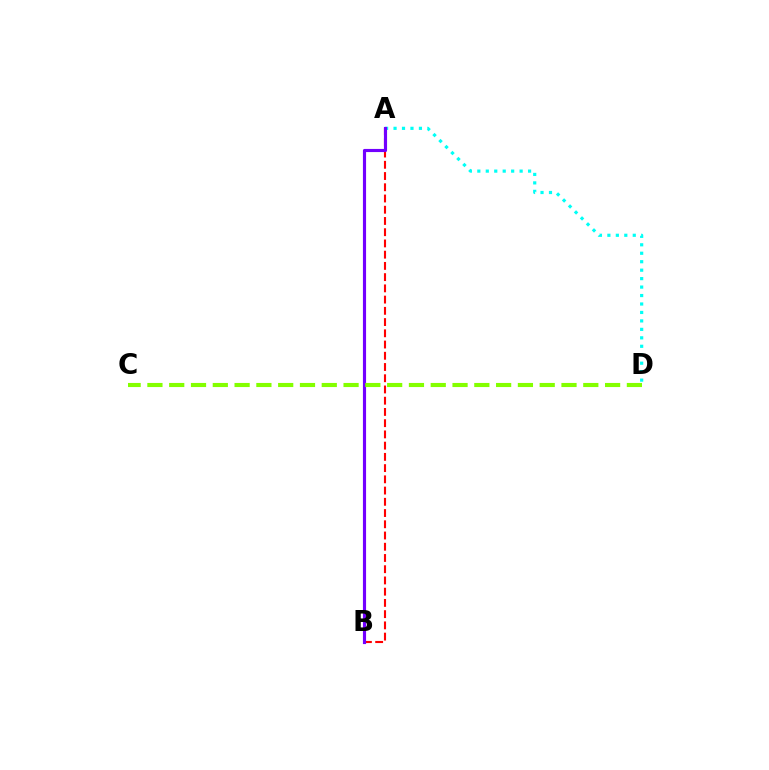{('A', 'B'): [{'color': '#ff0000', 'line_style': 'dashed', 'thickness': 1.53}, {'color': '#7200ff', 'line_style': 'solid', 'thickness': 2.26}], ('A', 'D'): [{'color': '#00fff6', 'line_style': 'dotted', 'thickness': 2.3}], ('C', 'D'): [{'color': '#84ff00', 'line_style': 'dashed', 'thickness': 2.96}]}